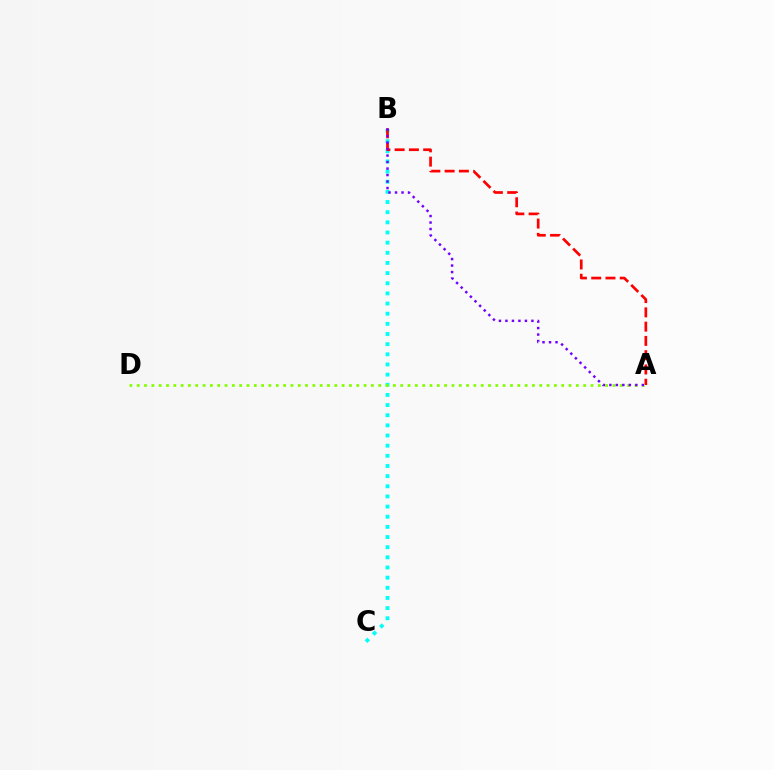{('B', 'C'): [{'color': '#00fff6', 'line_style': 'dotted', 'thickness': 2.76}], ('A', 'B'): [{'color': '#ff0000', 'line_style': 'dashed', 'thickness': 1.94}, {'color': '#7200ff', 'line_style': 'dotted', 'thickness': 1.77}], ('A', 'D'): [{'color': '#84ff00', 'line_style': 'dotted', 'thickness': 1.99}]}